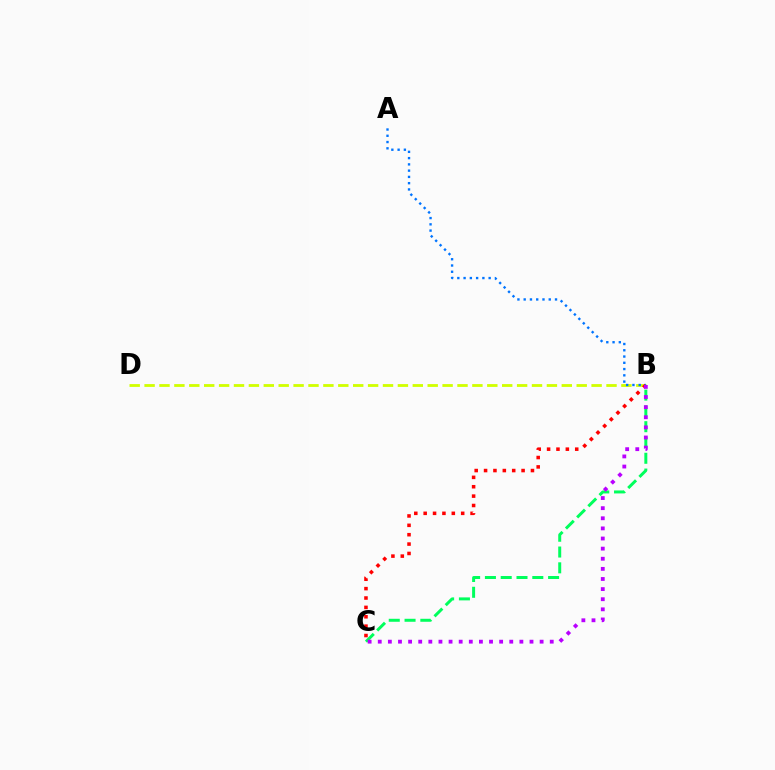{('B', 'C'): [{'color': '#00ff5c', 'line_style': 'dashed', 'thickness': 2.15}, {'color': '#ff0000', 'line_style': 'dotted', 'thickness': 2.55}, {'color': '#b900ff', 'line_style': 'dotted', 'thickness': 2.75}], ('B', 'D'): [{'color': '#d1ff00', 'line_style': 'dashed', 'thickness': 2.02}], ('A', 'B'): [{'color': '#0074ff', 'line_style': 'dotted', 'thickness': 1.7}]}